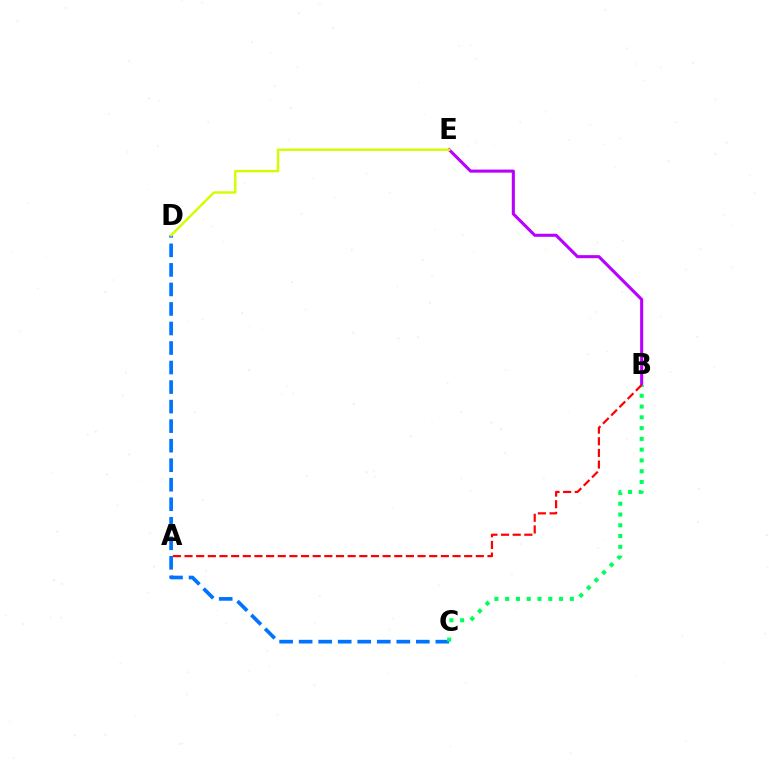{('C', 'D'): [{'color': '#0074ff', 'line_style': 'dashed', 'thickness': 2.65}], ('B', 'E'): [{'color': '#b900ff', 'line_style': 'solid', 'thickness': 2.21}], ('B', 'C'): [{'color': '#00ff5c', 'line_style': 'dotted', 'thickness': 2.93}], ('A', 'B'): [{'color': '#ff0000', 'line_style': 'dashed', 'thickness': 1.58}], ('D', 'E'): [{'color': '#d1ff00', 'line_style': 'solid', 'thickness': 1.75}]}